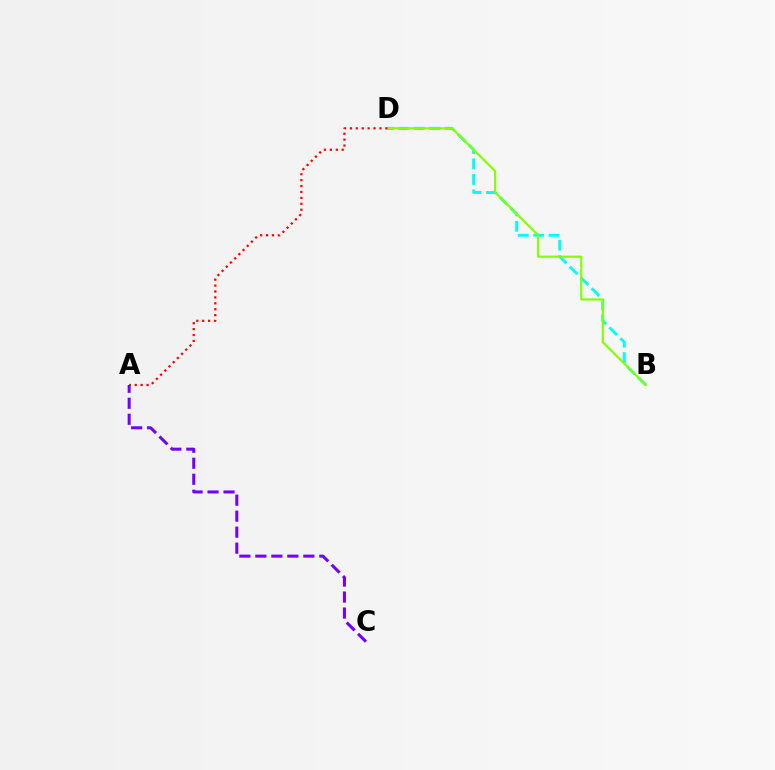{('B', 'D'): [{'color': '#00fff6', 'line_style': 'dashed', 'thickness': 2.1}, {'color': '#84ff00', 'line_style': 'solid', 'thickness': 1.56}], ('A', 'D'): [{'color': '#ff0000', 'line_style': 'dotted', 'thickness': 1.61}], ('A', 'C'): [{'color': '#7200ff', 'line_style': 'dashed', 'thickness': 2.17}]}